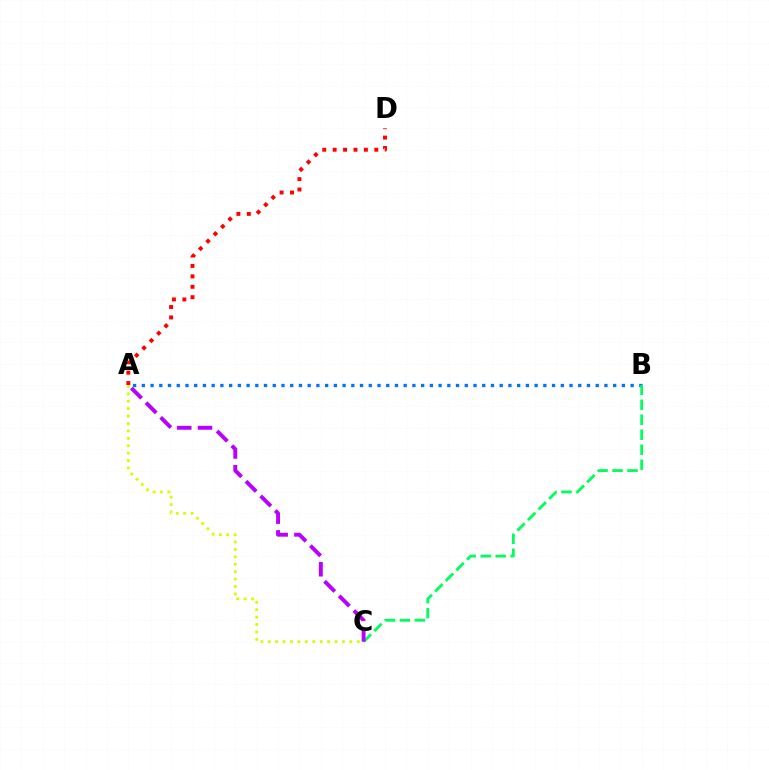{('A', 'C'): [{'color': '#d1ff00', 'line_style': 'dotted', 'thickness': 2.02}, {'color': '#b900ff', 'line_style': 'dashed', 'thickness': 2.81}], ('A', 'D'): [{'color': '#ff0000', 'line_style': 'dotted', 'thickness': 2.83}], ('A', 'B'): [{'color': '#0074ff', 'line_style': 'dotted', 'thickness': 2.37}], ('B', 'C'): [{'color': '#00ff5c', 'line_style': 'dashed', 'thickness': 2.04}]}